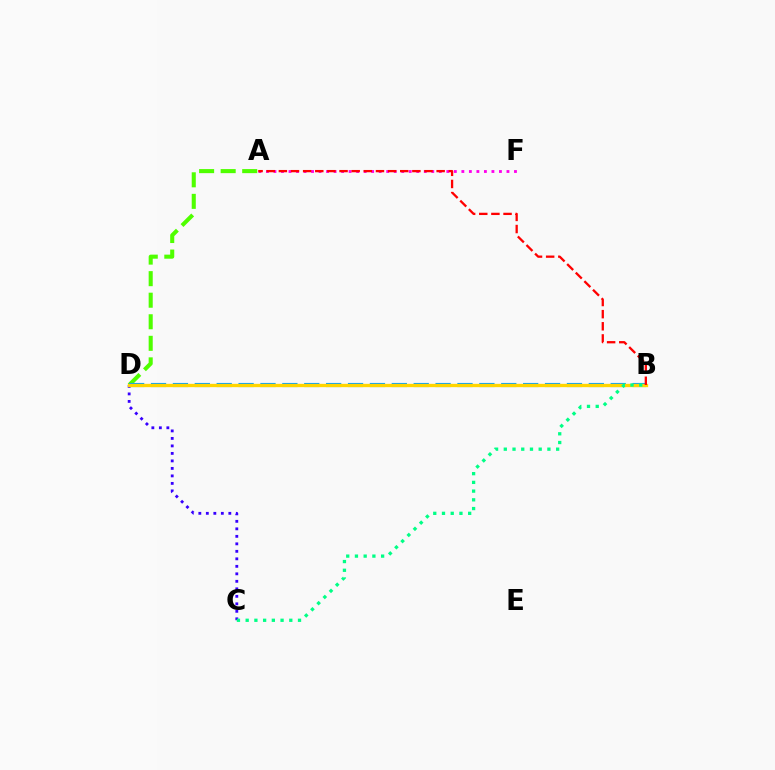{('A', 'D'): [{'color': '#4fff00', 'line_style': 'dashed', 'thickness': 2.93}], ('A', 'F'): [{'color': '#ff00ed', 'line_style': 'dotted', 'thickness': 2.04}], ('B', 'D'): [{'color': '#009eff', 'line_style': 'dashed', 'thickness': 2.97}, {'color': '#ffd500', 'line_style': 'solid', 'thickness': 2.4}], ('C', 'D'): [{'color': '#3700ff', 'line_style': 'dotted', 'thickness': 2.04}], ('A', 'B'): [{'color': '#ff0000', 'line_style': 'dashed', 'thickness': 1.65}], ('B', 'C'): [{'color': '#00ff86', 'line_style': 'dotted', 'thickness': 2.37}]}